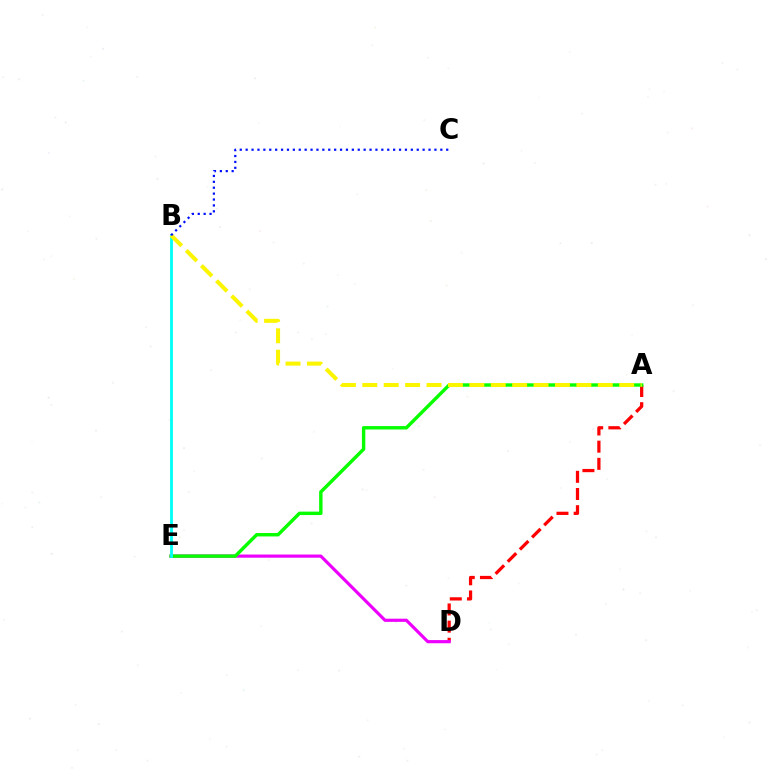{('A', 'D'): [{'color': '#ff0000', 'line_style': 'dashed', 'thickness': 2.33}], ('D', 'E'): [{'color': '#ee00ff', 'line_style': 'solid', 'thickness': 2.29}], ('A', 'E'): [{'color': '#08ff00', 'line_style': 'solid', 'thickness': 2.46}], ('B', 'E'): [{'color': '#00fff6', 'line_style': 'solid', 'thickness': 2.03}], ('A', 'B'): [{'color': '#fcf500', 'line_style': 'dashed', 'thickness': 2.91}], ('B', 'C'): [{'color': '#0010ff', 'line_style': 'dotted', 'thickness': 1.6}]}